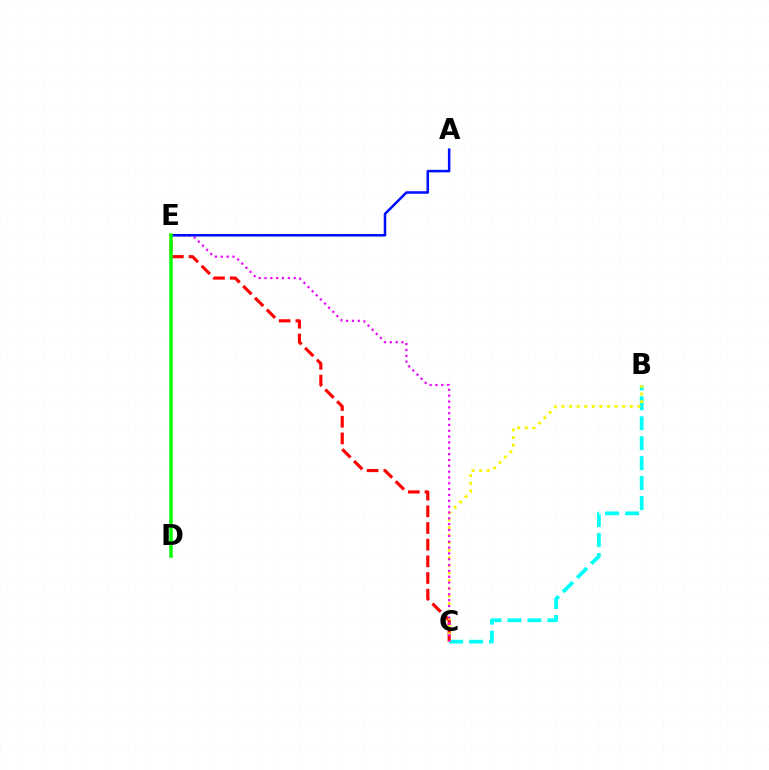{('B', 'C'): [{'color': '#00fff6', 'line_style': 'dashed', 'thickness': 2.71}, {'color': '#fcf500', 'line_style': 'dotted', 'thickness': 2.06}], ('C', 'E'): [{'color': '#ff0000', 'line_style': 'dashed', 'thickness': 2.27}, {'color': '#ee00ff', 'line_style': 'dotted', 'thickness': 1.59}], ('A', 'E'): [{'color': '#0010ff', 'line_style': 'solid', 'thickness': 1.82}], ('D', 'E'): [{'color': '#08ff00', 'line_style': 'solid', 'thickness': 2.52}]}